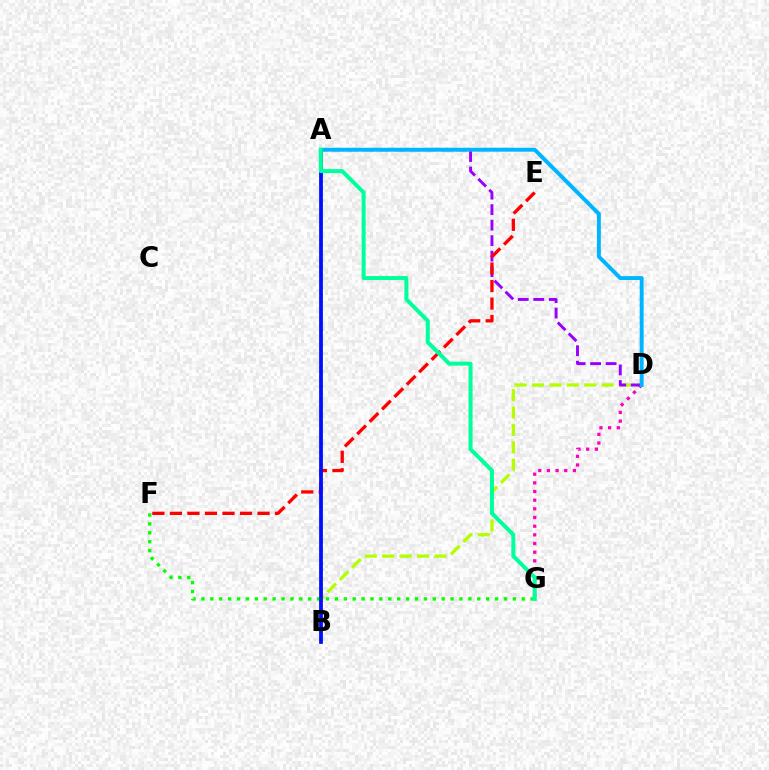{('A', 'B'): [{'color': '#ffa500', 'line_style': 'dotted', 'thickness': 1.92}, {'color': '#0010ff', 'line_style': 'solid', 'thickness': 2.71}], ('B', 'D'): [{'color': '#b3ff00', 'line_style': 'dashed', 'thickness': 2.36}], ('D', 'G'): [{'color': '#ff00bd', 'line_style': 'dotted', 'thickness': 2.35}], ('A', 'D'): [{'color': '#9b00ff', 'line_style': 'dashed', 'thickness': 2.11}, {'color': '#00b5ff', 'line_style': 'solid', 'thickness': 2.82}], ('E', 'F'): [{'color': '#ff0000', 'line_style': 'dashed', 'thickness': 2.38}], ('F', 'G'): [{'color': '#08ff00', 'line_style': 'dotted', 'thickness': 2.42}], ('A', 'G'): [{'color': '#00ff9d', 'line_style': 'solid', 'thickness': 2.88}]}